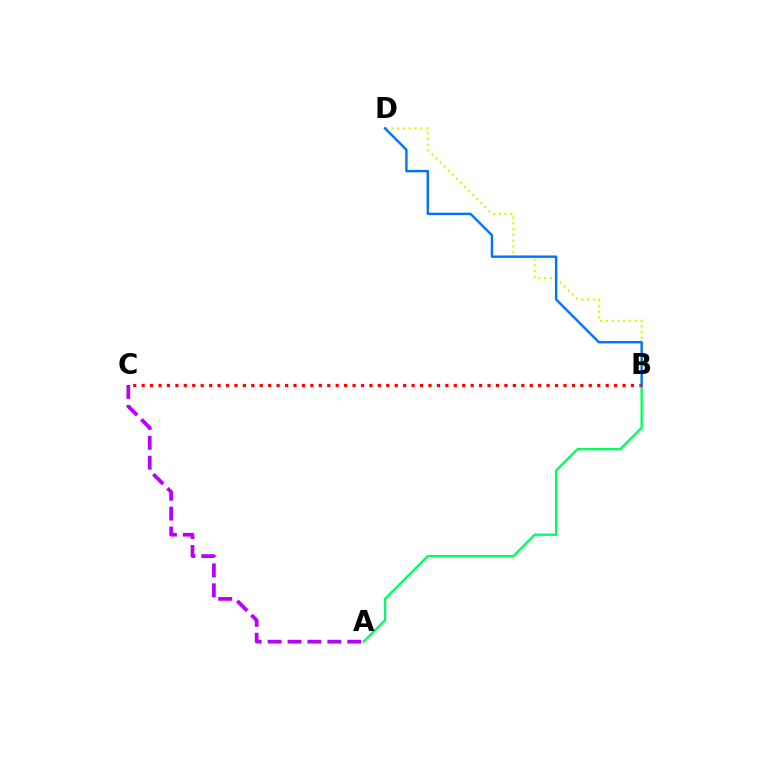{('B', 'D'): [{'color': '#d1ff00', 'line_style': 'dotted', 'thickness': 1.56}, {'color': '#0074ff', 'line_style': 'solid', 'thickness': 1.73}], ('A', 'B'): [{'color': '#00ff5c', 'line_style': 'solid', 'thickness': 1.7}], ('A', 'C'): [{'color': '#b900ff', 'line_style': 'dashed', 'thickness': 2.7}], ('B', 'C'): [{'color': '#ff0000', 'line_style': 'dotted', 'thickness': 2.29}]}